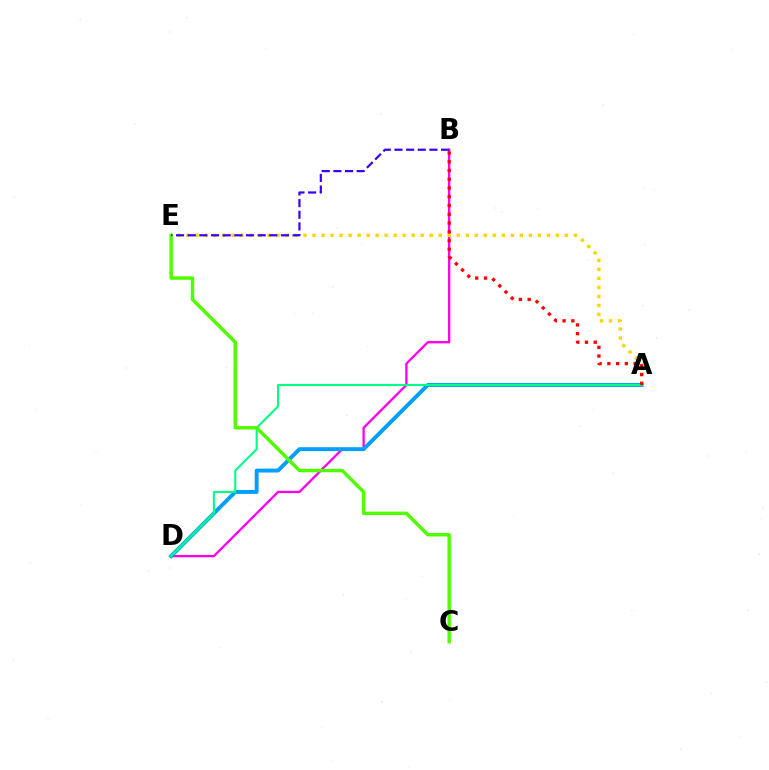{('B', 'D'): [{'color': '#ff00ed', 'line_style': 'solid', 'thickness': 1.67}], ('A', 'D'): [{'color': '#009eff', 'line_style': 'solid', 'thickness': 2.81}, {'color': '#00ff86', 'line_style': 'solid', 'thickness': 1.52}], ('C', 'E'): [{'color': '#4fff00', 'line_style': 'solid', 'thickness': 2.48}], ('A', 'E'): [{'color': '#ffd500', 'line_style': 'dotted', 'thickness': 2.45}], ('A', 'B'): [{'color': '#ff0000', 'line_style': 'dotted', 'thickness': 2.38}], ('B', 'E'): [{'color': '#3700ff', 'line_style': 'dashed', 'thickness': 1.58}]}